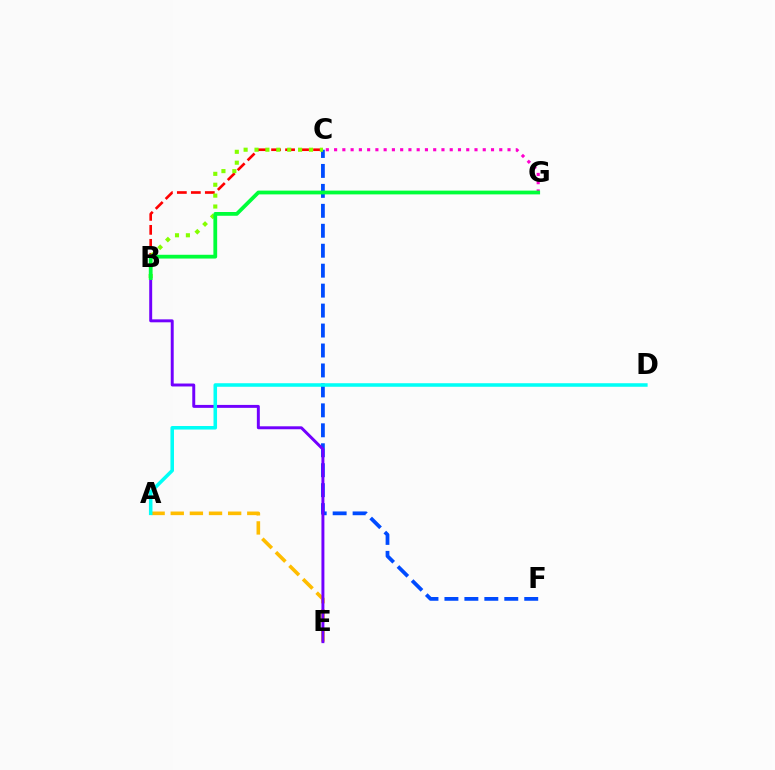{('C', 'G'): [{'color': '#ff00cf', 'line_style': 'dotted', 'thickness': 2.24}], ('A', 'E'): [{'color': '#ffbd00', 'line_style': 'dashed', 'thickness': 2.6}], ('B', 'C'): [{'color': '#ff0000', 'line_style': 'dashed', 'thickness': 1.9}, {'color': '#84ff00', 'line_style': 'dotted', 'thickness': 2.96}], ('C', 'F'): [{'color': '#004bff', 'line_style': 'dashed', 'thickness': 2.71}], ('B', 'E'): [{'color': '#7200ff', 'line_style': 'solid', 'thickness': 2.12}], ('A', 'D'): [{'color': '#00fff6', 'line_style': 'solid', 'thickness': 2.55}], ('B', 'G'): [{'color': '#00ff39', 'line_style': 'solid', 'thickness': 2.72}]}